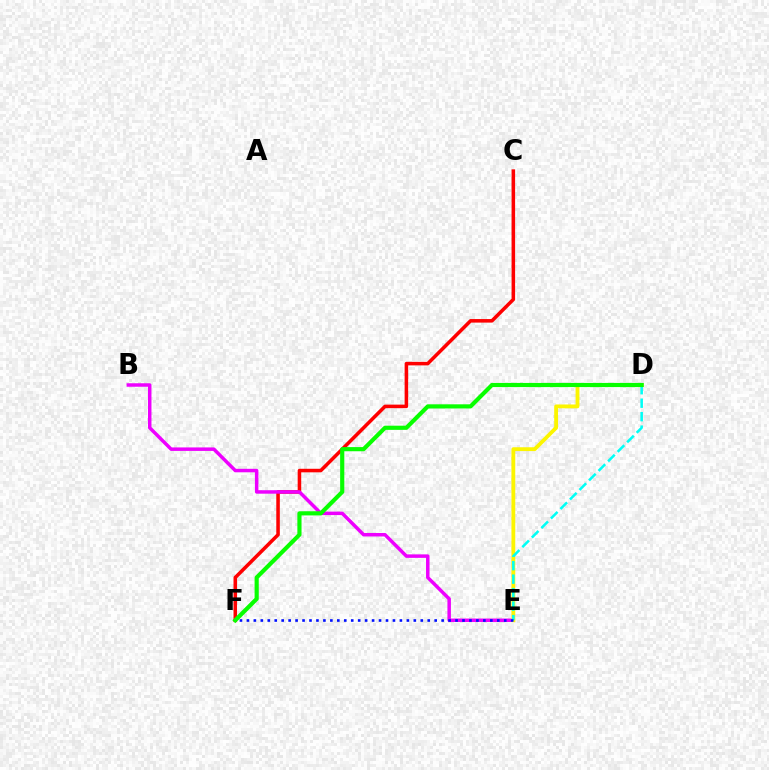{('C', 'F'): [{'color': '#ff0000', 'line_style': 'solid', 'thickness': 2.55}], ('B', 'E'): [{'color': '#ee00ff', 'line_style': 'solid', 'thickness': 2.51}], ('D', 'E'): [{'color': '#fcf500', 'line_style': 'solid', 'thickness': 2.76}, {'color': '#00fff6', 'line_style': 'dashed', 'thickness': 1.83}], ('D', 'F'): [{'color': '#08ff00', 'line_style': 'solid', 'thickness': 2.99}], ('E', 'F'): [{'color': '#0010ff', 'line_style': 'dotted', 'thickness': 1.89}]}